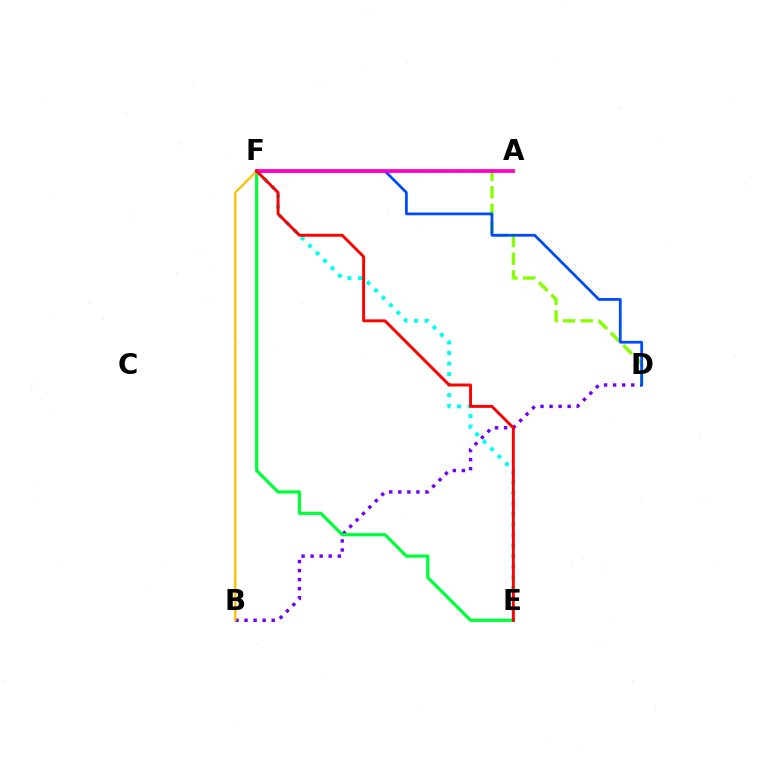{('D', 'F'): [{'color': '#84ff00', 'line_style': 'dashed', 'thickness': 2.39}, {'color': '#004bff', 'line_style': 'solid', 'thickness': 1.99}], ('B', 'D'): [{'color': '#7200ff', 'line_style': 'dotted', 'thickness': 2.46}], ('E', 'F'): [{'color': '#00ff39', 'line_style': 'solid', 'thickness': 2.31}, {'color': '#00fff6', 'line_style': 'dotted', 'thickness': 2.86}, {'color': '#ff0000', 'line_style': 'solid', 'thickness': 2.1}], ('B', 'F'): [{'color': '#ffbd00', 'line_style': 'solid', 'thickness': 1.65}], ('A', 'F'): [{'color': '#ff00cf', 'line_style': 'solid', 'thickness': 2.7}]}